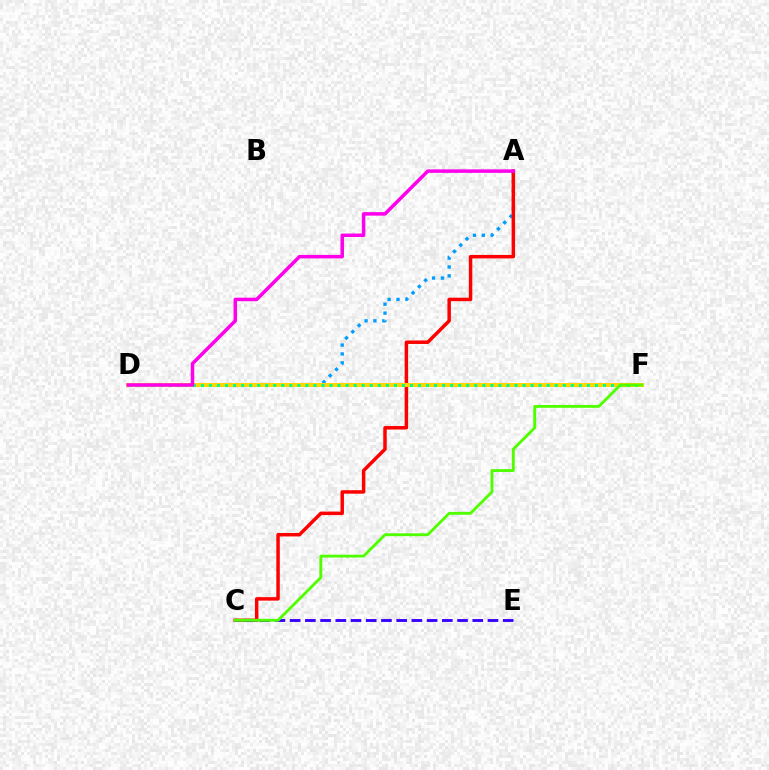{('A', 'D'): [{'color': '#009eff', 'line_style': 'dotted', 'thickness': 2.41}, {'color': '#ff00ed', 'line_style': 'solid', 'thickness': 2.52}], ('A', 'C'): [{'color': '#ff0000', 'line_style': 'solid', 'thickness': 2.5}], ('D', 'F'): [{'color': '#ffd500', 'line_style': 'solid', 'thickness': 2.89}, {'color': '#00ff86', 'line_style': 'dotted', 'thickness': 2.18}], ('C', 'E'): [{'color': '#3700ff', 'line_style': 'dashed', 'thickness': 2.07}], ('C', 'F'): [{'color': '#4fff00', 'line_style': 'solid', 'thickness': 2.06}]}